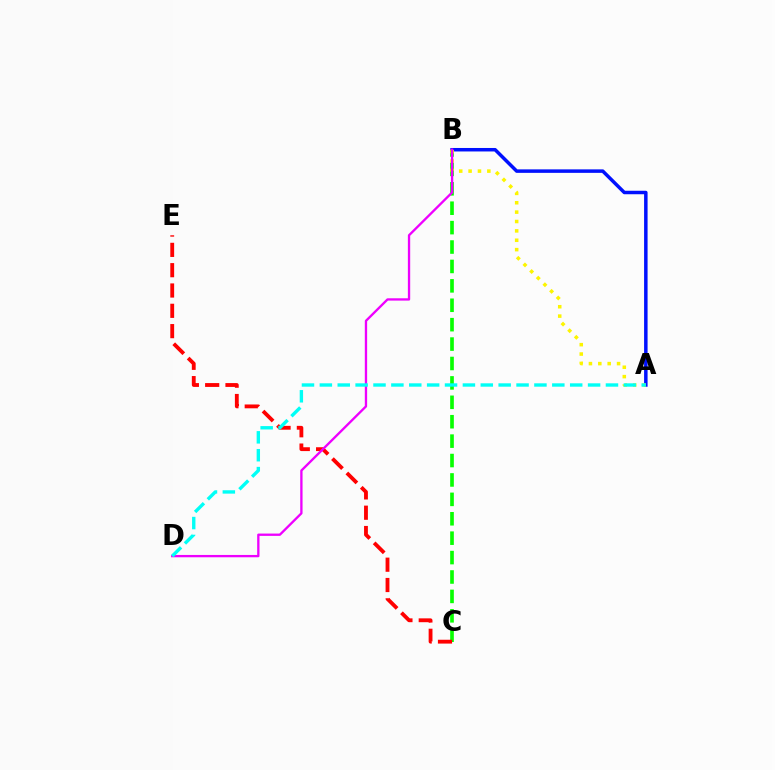{('A', 'B'): [{'color': '#0010ff', 'line_style': 'solid', 'thickness': 2.51}, {'color': '#fcf500', 'line_style': 'dotted', 'thickness': 2.55}], ('B', 'C'): [{'color': '#08ff00', 'line_style': 'dashed', 'thickness': 2.64}], ('C', 'E'): [{'color': '#ff0000', 'line_style': 'dashed', 'thickness': 2.76}], ('B', 'D'): [{'color': '#ee00ff', 'line_style': 'solid', 'thickness': 1.67}], ('A', 'D'): [{'color': '#00fff6', 'line_style': 'dashed', 'thickness': 2.43}]}